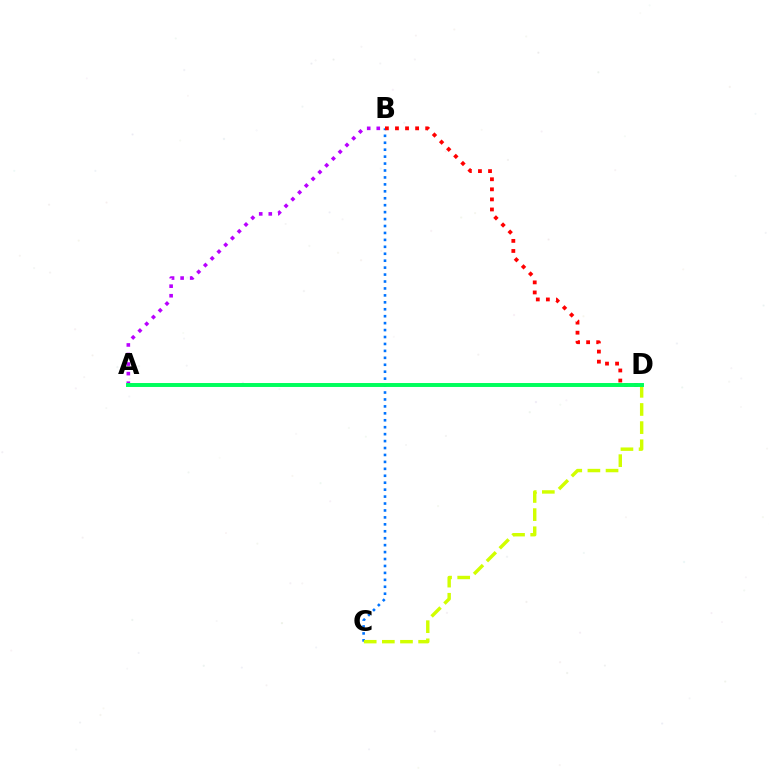{('B', 'C'): [{'color': '#0074ff', 'line_style': 'dotted', 'thickness': 1.88}], ('B', 'D'): [{'color': '#ff0000', 'line_style': 'dotted', 'thickness': 2.74}], ('C', 'D'): [{'color': '#d1ff00', 'line_style': 'dashed', 'thickness': 2.46}], ('A', 'B'): [{'color': '#b900ff', 'line_style': 'dotted', 'thickness': 2.6}], ('A', 'D'): [{'color': '#00ff5c', 'line_style': 'solid', 'thickness': 2.84}]}